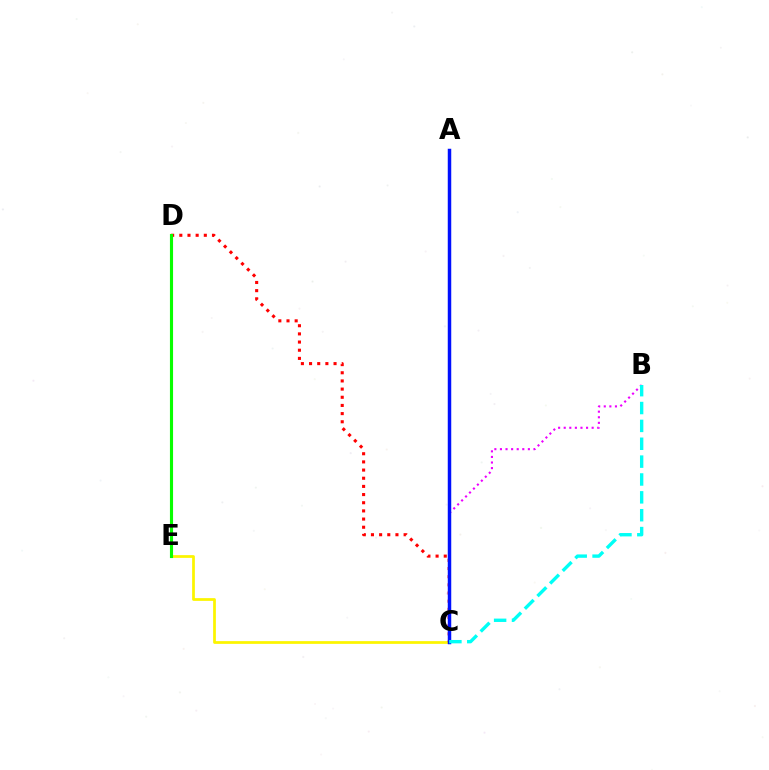{('C', 'E'): [{'color': '#fcf500', 'line_style': 'solid', 'thickness': 1.97}], ('B', 'C'): [{'color': '#ee00ff', 'line_style': 'dotted', 'thickness': 1.52}, {'color': '#00fff6', 'line_style': 'dashed', 'thickness': 2.43}], ('C', 'D'): [{'color': '#ff0000', 'line_style': 'dotted', 'thickness': 2.22}], ('D', 'E'): [{'color': '#08ff00', 'line_style': 'solid', 'thickness': 2.25}], ('A', 'C'): [{'color': '#0010ff', 'line_style': 'solid', 'thickness': 2.51}]}